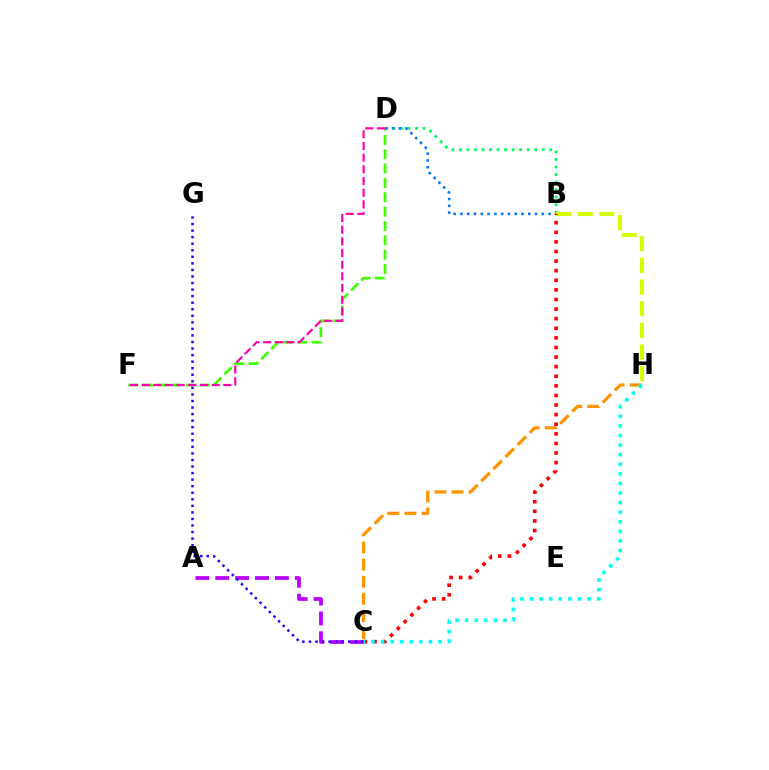{('B', 'D'): [{'color': '#00ff5c', 'line_style': 'dotted', 'thickness': 2.05}, {'color': '#0074ff', 'line_style': 'dotted', 'thickness': 1.84}], ('D', 'F'): [{'color': '#3dff00', 'line_style': 'dashed', 'thickness': 1.95}, {'color': '#ff00ac', 'line_style': 'dashed', 'thickness': 1.59}], ('A', 'C'): [{'color': '#b900ff', 'line_style': 'dashed', 'thickness': 2.7}], ('C', 'H'): [{'color': '#ff9400', 'line_style': 'dashed', 'thickness': 2.32}, {'color': '#00fff6', 'line_style': 'dotted', 'thickness': 2.6}], ('B', 'H'): [{'color': '#d1ff00', 'line_style': 'dashed', 'thickness': 2.94}], ('B', 'C'): [{'color': '#ff0000', 'line_style': 'dotted', 'thickness': 2.61}], ('C', 'G'): [{'color': '#2500ff', 'line_style': 'dotted', 'thickness': 1.78}]}